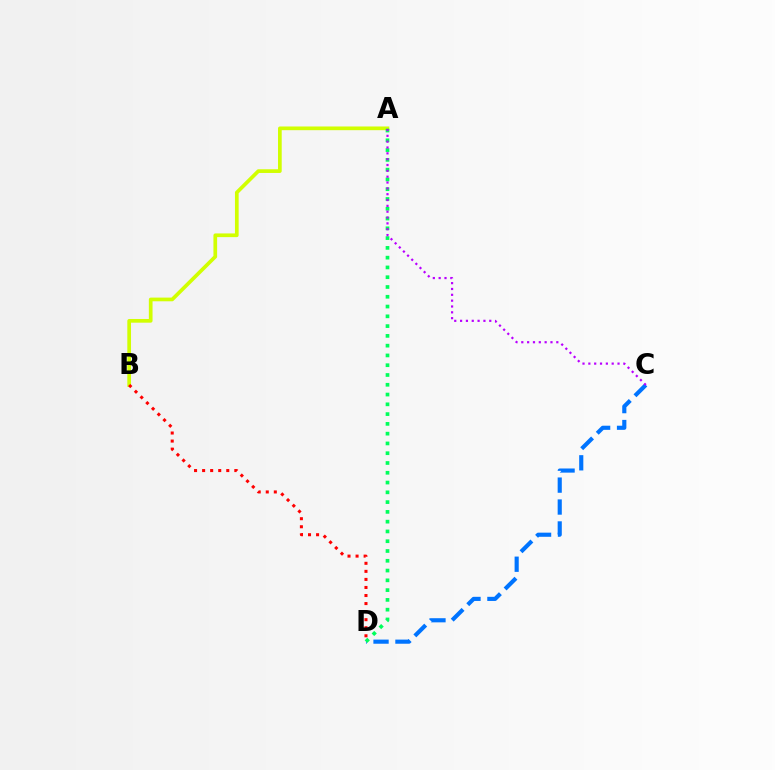{('C', 'D'): [{'color': '#0074ff', 'line_style': 'dashed', 'thickness': 2.98}], ('A', 'B'): [{'color': '#d1ff00', 'line_style': 'solid', 'thickness': 2.66}], ('A', 'D'): [{'color': '#00ff5c', 'line_style': 'dotted', 'thickness': 2.66}], ('A', 'C'): [{'color': '#b900ff', 'line_style': 'dotted', 'thickness': 1.59}], ('B', 'D'): [{'color': '#ff0000', 'line_style': 'dotted', 'thickness': 2.19}]}